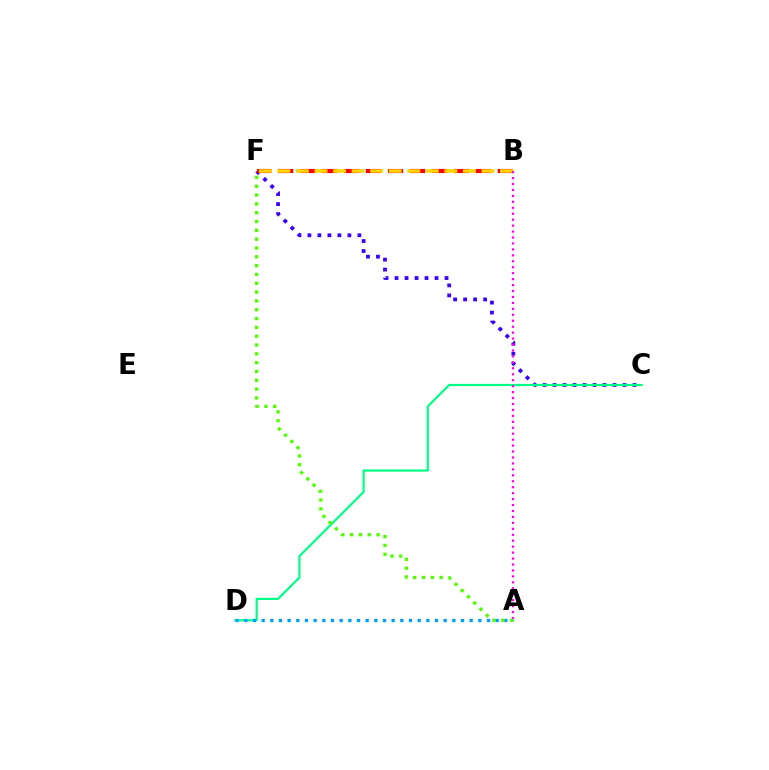{('C', 'F'): [{'color': '#3700ff', 'line_style': 'dotted', 'thickness': 2.72}], ('B', 'F'): [{'color': '#ff0000', 'line_style': 'dashed', 'thickness': 2.98}, {'color': '#ffd500', 'line_style': 'dashed', 'thickness': 2.52}], ('C', 'D'): [{'color': '#00ff86', 'line_style': 'solid', 'thickness': 1.57}], ('A', 'D'): [{'color': '#009eff', 'line_style': 'dotted', 'thickness': 2.36}], ('A', 'B'): [{'color': '#ff00ed', 'line_style': 'dotted', 'thickness': 1.62}], ('A', 'F'): [{'color': '#4fff00', 'line_style': 'dotted', 'thickness': 2.4}]}